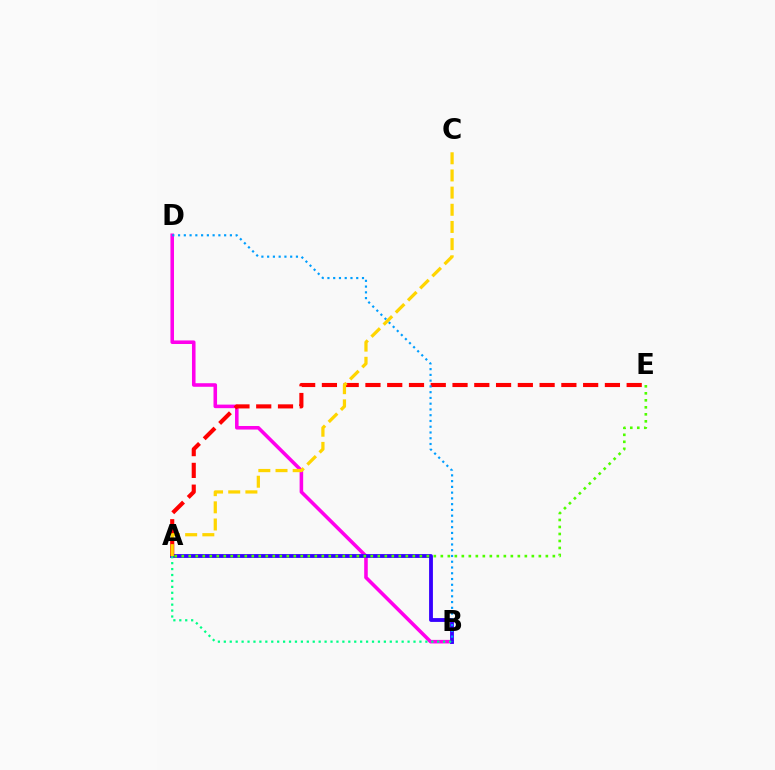{('B', 'D'): [{'color': '#ff00ed', 'line_style': 'solid', 'thickness': 2.57}, {'color': '#009eff', 'line_style': 'dotted', 'thickness': 1.56}], ('A', 'B'): [{'color': '#3700ff', 'line_style': 'solid', 'thickness': 2.76}, {'color': '#00ff86', 'line_style': 'dotted', 'thickness': 1.61}], ('A', 'E'): [{'color': '#ff0000', 'line_style': 'dashed', 'thickness': 2.96}, {'color': '#4fff00', 'line_style': 'dotted', 'thickness': 1.9}], ('A', 'C'): [{'color': '#ffd500', 'line_style': 'dashed', 'thickness': 2.33}]}